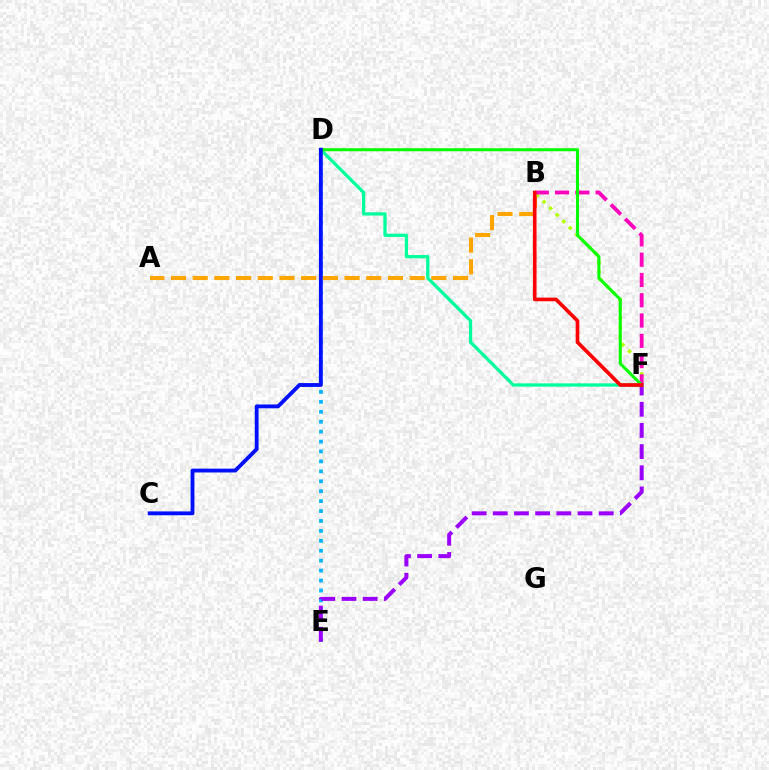{('A', 'B'): [{'color': '#ffa500', 'line_style': 'dashed', 'thickness': 2.95}], ('B', 'F'): [{'color': '#b3ff00', 'line_style': 'dotted', 'thickness': 2.51}, {'color': '#ff00bd', 'line_style': 'dashed', 'thickness': 2.76}, {'color': '#ff0000', 'line_style': 'solid', 'thickness': 2.62}], ('D', 'E'): [{'color': '#00b5ff', 'line_style': 'dotted', 'thickness': 2.7}], ('E', 'F'): [{'color': '#9b00ff', 'line_style': 'dashed', 'thickness': 2.88}], ('D', 'F'): [{'color': '#00ff9d', 'line_style': 'solid', 'thickness': 2.35}, {'color': '#08ff00', 'line_style': 'solid', 'thickness': 2.21}], ('C', 'D'): [{'color': '#0010ff', 'line_style': 'solid', 'thickness': 2.77}]}